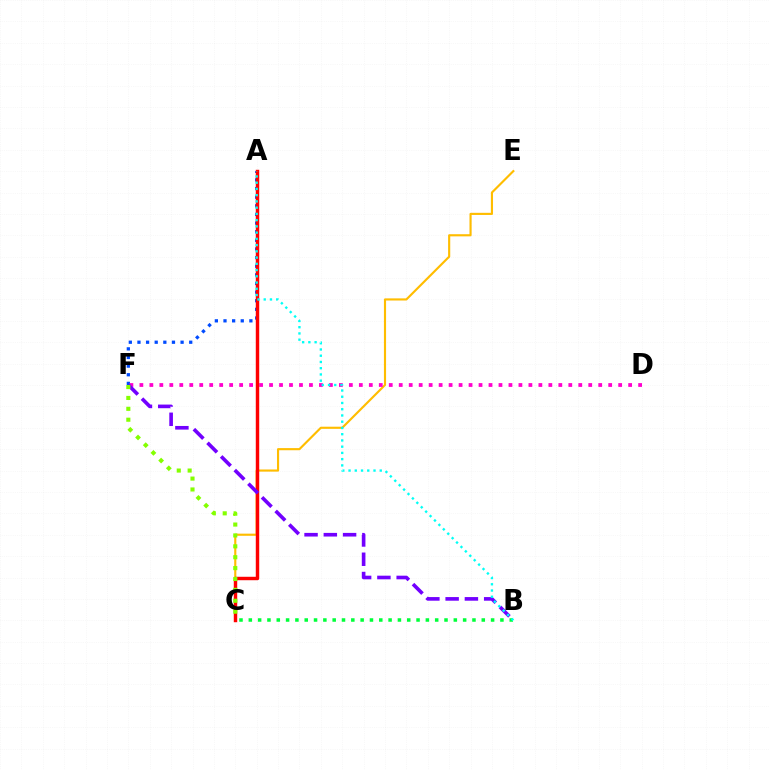{('C', 'E'): [{'color': '#ffbd00', 'line_style': 'solid', 'thickness': 1.54}], ('A', 'F'): [{'color': '#004bff', 'line_style': 'dotted', 'thickness': 2.34}], ('B', 'C'): [{'color': '#00ff39', 'line_style': 'dotted', 'thickness': 2.53}], ('D', 'F'): [{'color': '#ff00cf', 'line_style': 'dotted', 'thickness': 2.71}], ('A', 'C'): [{'color': '#ff0000', 'line_style': 'solid', 'thickness': 2.48}], ('B', 'F'): [{'color': '#7200ff', 'line_style': 'dashed', 'thickness': 2.62}], ('C', 'F'): [{'color': '#84ff00', 'line_style': 'dotted', 'thickness': 2.96}], ('A', 'B'): [{'color': '#00fff6', 'line_style': 'dotted', 'thickness': 1.7}]}